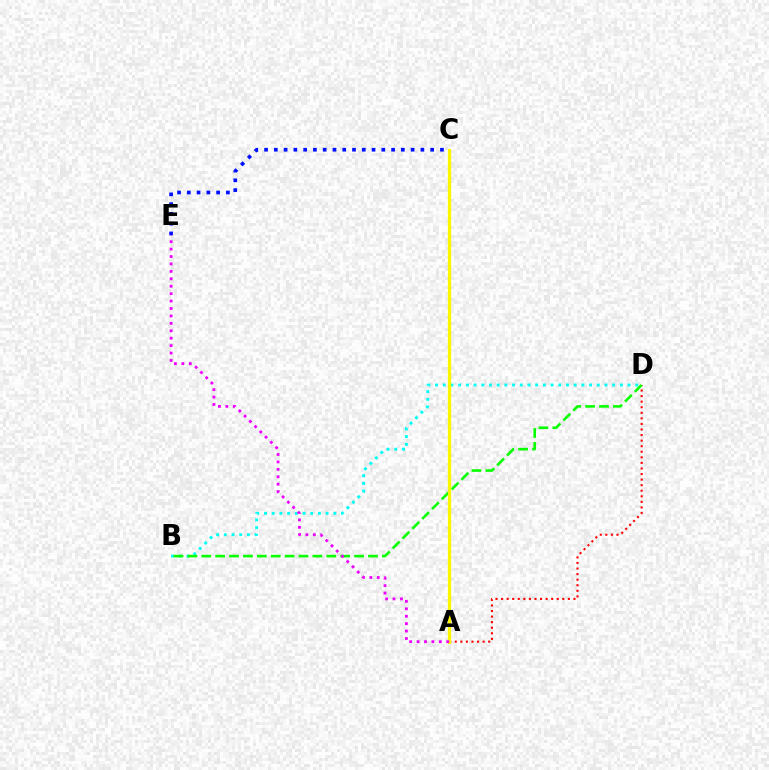{('B', 'D'): [{'color': '#00fff6', 'line_style': 'dotted', 'thickness': 2.09}, {'color': '#08ff00', 'line_style': 'dashed', 'thickness': 1.89}], ('A', 'D'): [{'color': '#ff0000', 'line_style': 'dotted', 'thickness': 1.51}], ('C', 'E'): [{'color': '#0010ff', 'line_style': 'dotted', 'thickness': 2.66}], ('A', 'C'): [{'color': '#fcf500', 'line_style': 'solid', 'thickness': 2.35}], ('A', 'E'): [{'color': '#ee00ff', 'line_style': 'dotted', 'thickness': 2.02}]}